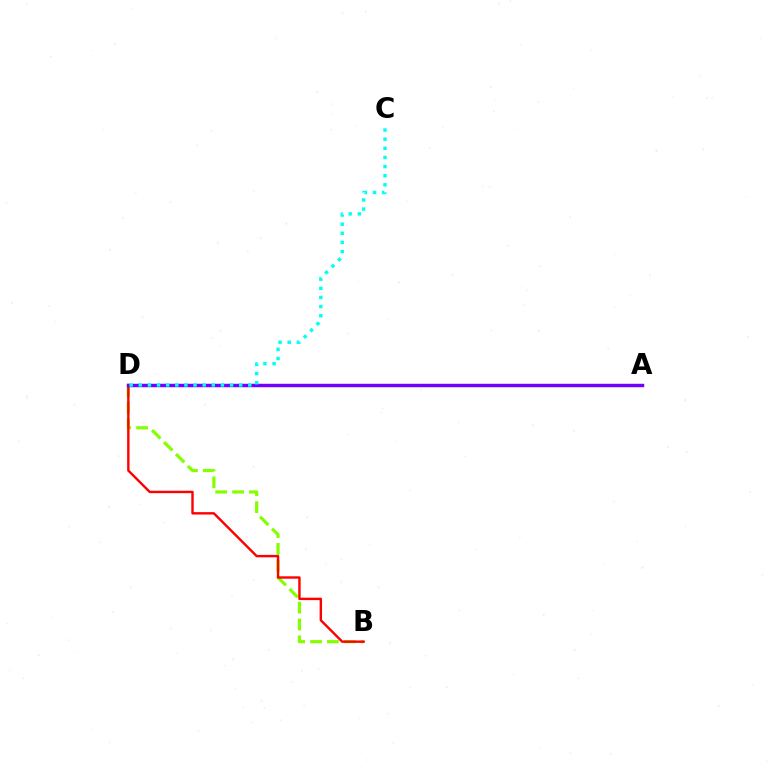{('B', 'D'): [{'color': '#84ff00', 'line_style': 'dashed', 'thickness': 2.29}, {'color': '#ff0000', 'line_style': 'solid', 'thickness': 1.73}], ('A', 'D'): [{'color': '#7200ff', 'line_style': 'solid', 'thickness': 2.48}], ('C', 'D'): [{'color': '#00fff6', 'line_style': 'dotted', 'thickness': 2.48}]}